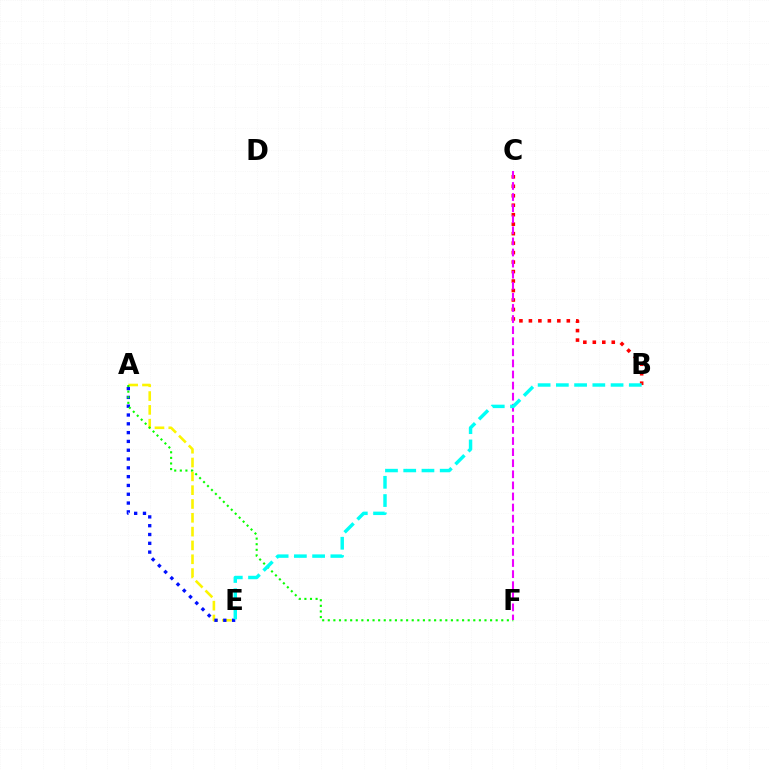{('A', 'E'): [{'color': '#fcf500', 'line_style': 'dashed', 'thickness': 1.88}, {'color': '#0010ff', 'line_style': 'dotted', 'thickness': 2.39}], ('A', 'F'): [{'color': '#08ff00', 'line_style': 'dotted', 'thickness': 1.52}], ('B', 'C'): [{'color': '#ff0000', 'line_style': 'dotted', 'thickness': 2.57}], ('C', 'F'): [{'color': '#ee00ff', 'line_style': 'dashed', 'thickness': 1.51}], ('B', 'E'): [{'color': '#00fff6', 'line_style': 'dashed', 'thickness': 2.48}]}